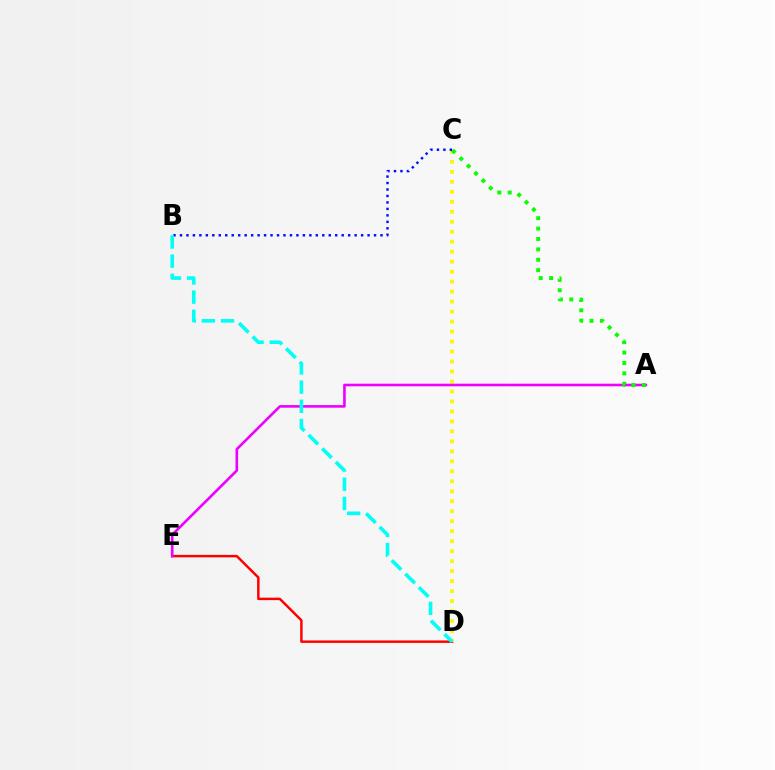{('D', 'E'): [{'color': '#ff0000', 'line_style': 'solid', 'thickness': 1.77}], ('C', 'D'): [{'color': '#fcf500', 'line_style': 'dotted', 'thickness': 2.71}], ('A', 'E'): [{'color': '#ee00ff', 'line_style': 'solid', 'thickness': 1.88}], ('A', 'C'): [{'color': '#08ff00', 'line_style': 'dotted', 'thickness': 2.82}], ('B', 'C'): [{'color': '#0010ff', 'line_style': 'dotted', 'thickness': 1.76}], ('B', 'D'): [{'color': '#00fff6', 'line_style': 'dashed', 'thickness': 2.6}]}